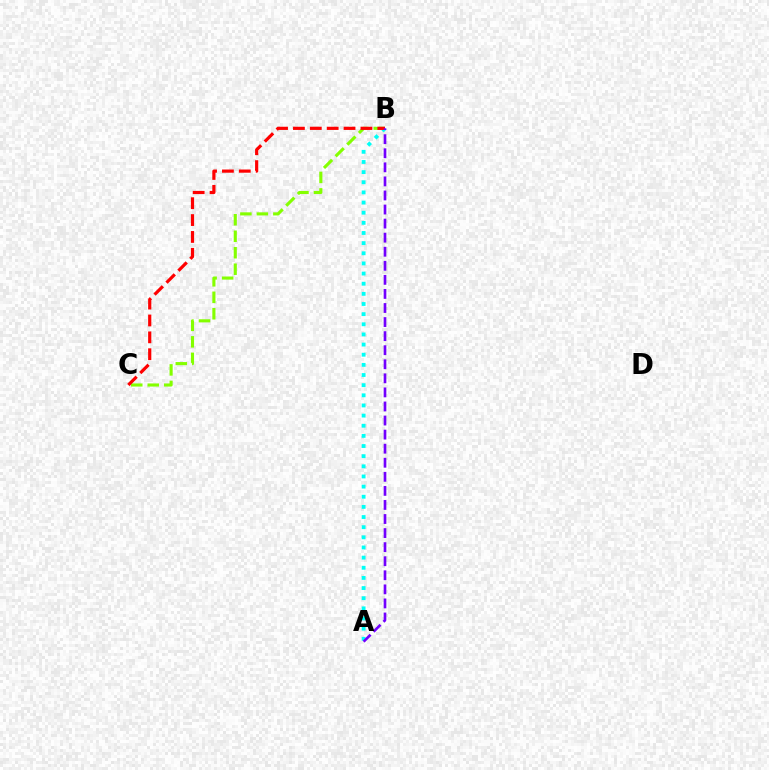{('A', 'B'): [{'color': '#00fff6', 'line_style': 'dotted', 'thickness': 2.76}, {'color': '#7200ff', 'line_style': 'dashed', 'thickness': 1.91}], ('B', 'C'): [{'color': '#84ff00', 'line_style': 'dashed', 'thickness': 2.24}, {'color': '#ff0000', 'line_style': 'dashed', 'thickness': 2.29}]}